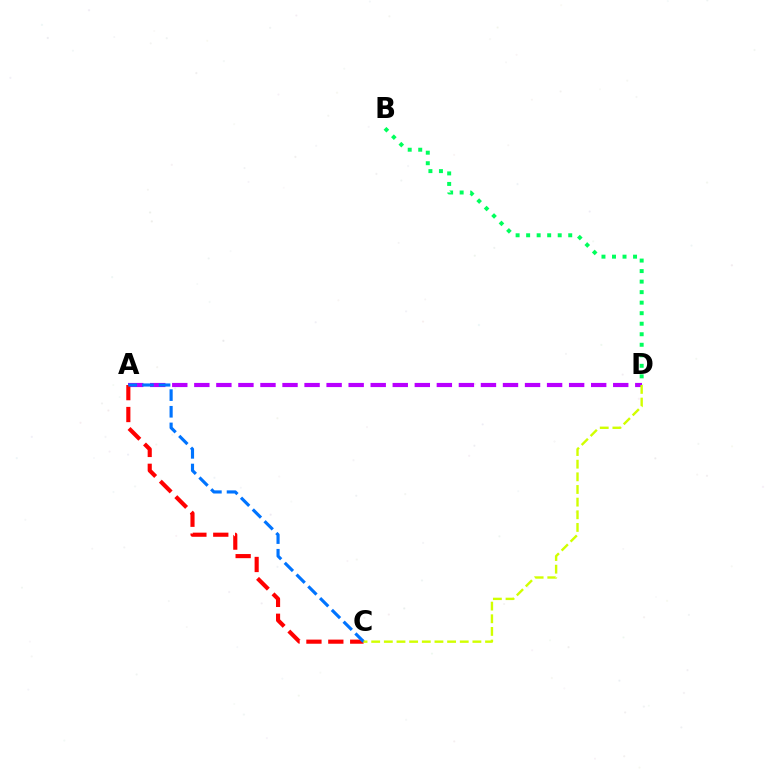{('B', 'D'): [{'color': '#00ff5c', 'line_style': 'dotted', 'thickness': 2.86}], ('A', 'D'): [{'color': '#b900ff', 'line_style': 'dashed', 'thickness': 3.0}], ('A', 'C'): [{'color': '#ff0000', 'line_style': 'dashed', 'thickness': 2.97}, {'color': '#0074ff', 'line_style': 'dashed', 'thickness': 2.26}], ('C', 'D'): [{'color': '#d1ff00', 'line_style': 'dashed', 'thickness': 1.72}]}